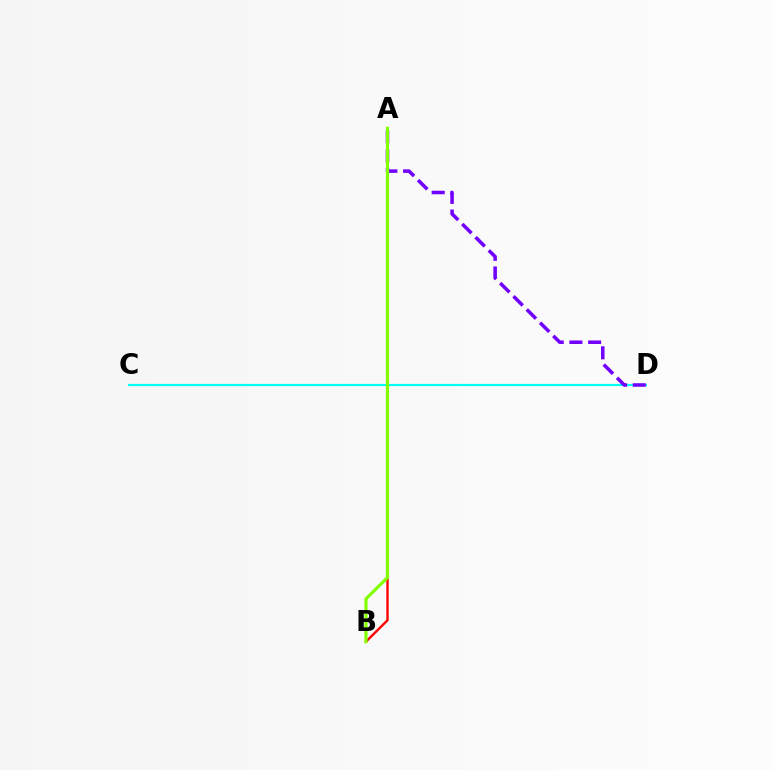{('C', 'D'): [{'color': '#00fff6', 'line_style': 'solid', 'thickness': 1.55}], ('A', 'B'): [{'color': '#ff0000', 'line_style': 'solid', 'thickness': 1.7}, {'color': '#84ff00', 'line_style': 'solid', 'thickness': 2.29}], ('A', 'D'): [{'color': '#7200ff', 'line_style': 'dashed', 'thickness': 2.54}]}